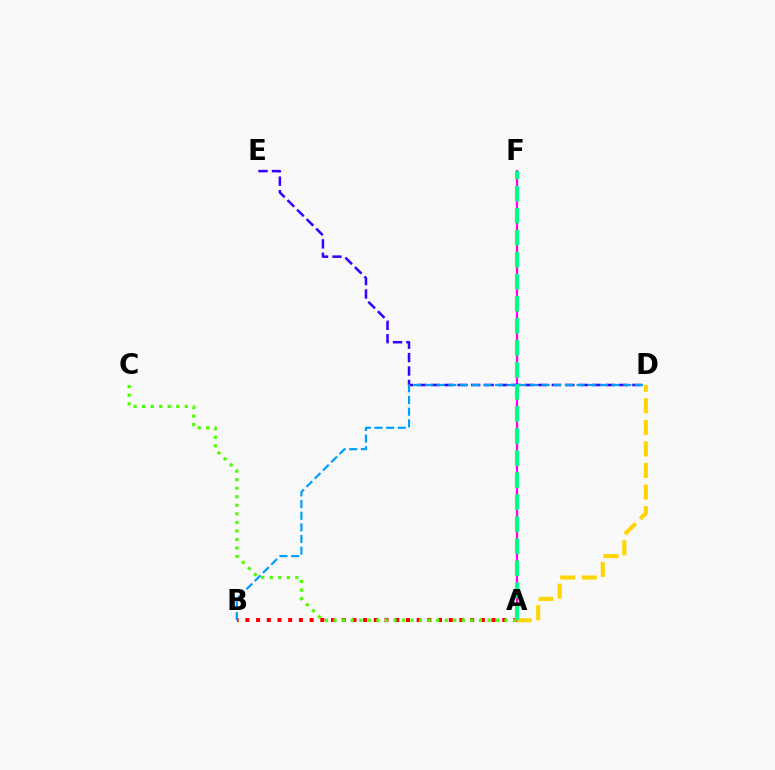{('A', 'F'): [{'color': '#ff00ed', 'line_style': 'solid', 'thickness': 1.58}, {'color': '#00ff86', 'line_style': 'dashed', 'thickness': 2.99}], ('D', 'E'): [{'color': '#3700ff', 'line_style': 'dashed', 'thickness': 1.83}], ('A', 'B'): [{'color': '#ff0000', 'line_style': 'dotted', 'thickness': 2.91}], ('A', 'C'): [{'color': '#4fff00', 'line_style': 'dotted', 'thickness': 2.32}], ('A', 'D'): [{'color': '#ffd500', 'line_style': 'dashed', 'thickness': 2.93}], ('B', 'D'): [{'color': '#009eff', 'line_style': 'dashed', 'thickness': 1.58}]}